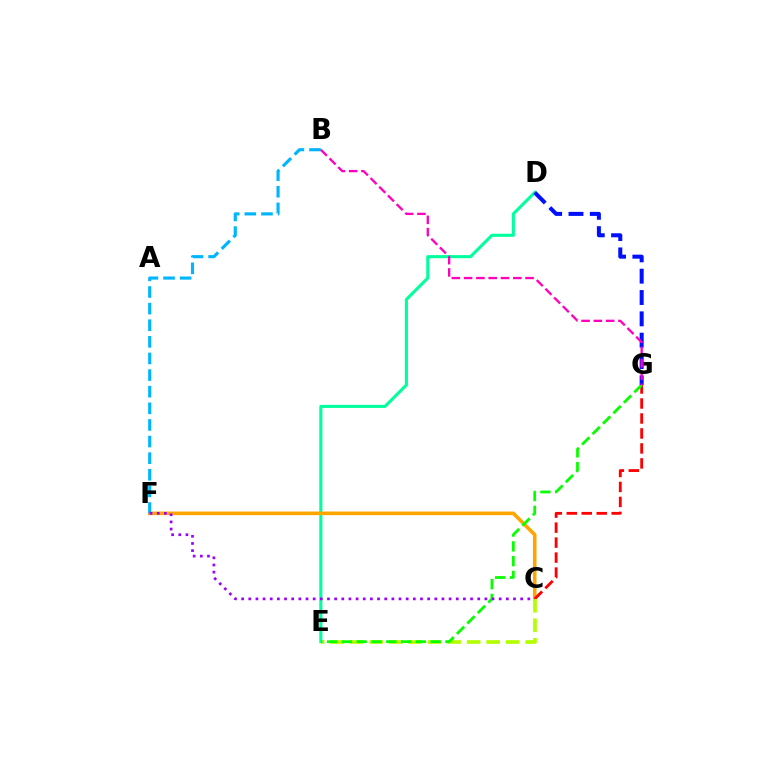{('D', 'E'): [{'color': '#00ff9d', 'line_style': 'solid', 'thickness': 2.22}], ('C', 'F'): [{'color': '#ffa500', 'line_style': 'solid', 'thickness': 2.58}, {'color': '#9b00ff', 'line_style': 'dotted', 'thickness': 1.94}], ('C', 'G'): [{'color': '#ff0000', 'line_style': 'dashed', 'thickness': 2.03}], ('C', 'E'): [{'color': '#b3ff00', 'line_style': 'dashed', 'thickness': 2.65}], ('E', 'G'): [{'color': '#08ff00', 'line_style': 'dashed', 'thickness': 2.01}], ('D', 'G'): [{'color': '#0010ff', 'line_style': 'dashed', 'thickness': 2.9}], ('B', 'F'): [{'color': '#00b5ff', 'line_style': 'dashed', 'thickness': 2.26}], ('B', 'G'): [{'color': '#ff00bd', 'line_style': 'dashed', 'thickness': 1.67}]}